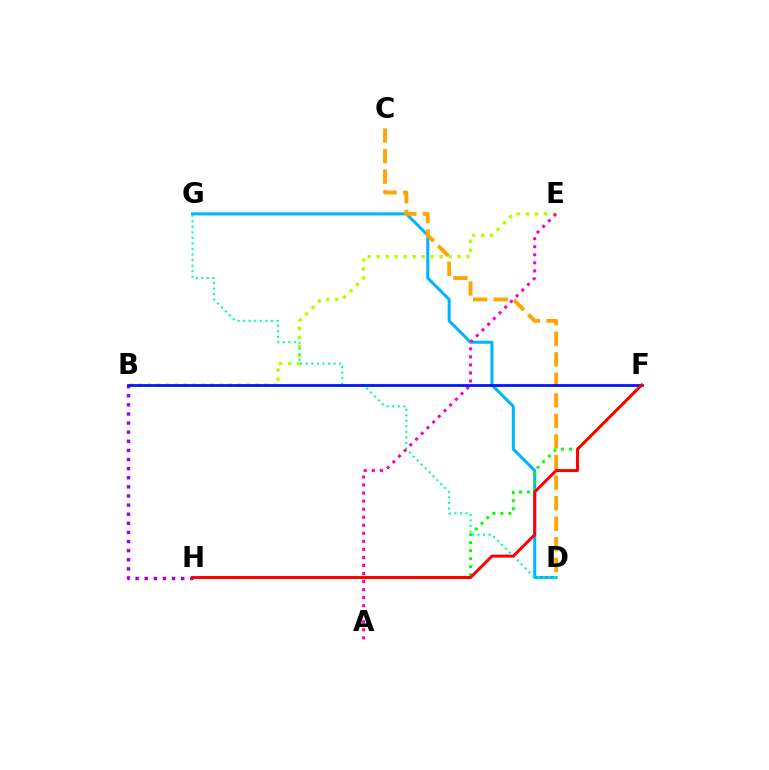{('D', 'G'): [{'color': '#00b5ff', 'line_style': 'solid', 'thickness': 2.18}, {'color': '#00ff9d', 'line_style': 'dotted', 'thickness': 1.51}], ('B', 'E'): [{'color': '#b3ff00', 'line_style': 'dotted', 'thickness': 2.44}], ('F', 'H'): [{'color': '#08ff00', 'line_style': 'dotted', 'thickness': 2.18}, {'color': '#ff0000', 'line_style': 'solid', 'thickness': 2.14}], ('B', 'H'): [{'color': '#9b00ff', 'line_style': 'dotted', 'thickness': 2.48}], ('A', 'E'): [{'color': '#ff00bd', 'line_style': 'dotted', 'thickness': 2.18}], ('C', 'D'): [{'color': '#ffa500', 'line_style': 'dashed', 'thickness': 2.79}], ('B', 'F'): [{'color': '#0010ff', 'line_style': 'solid', 'thickness': 1.97}]}